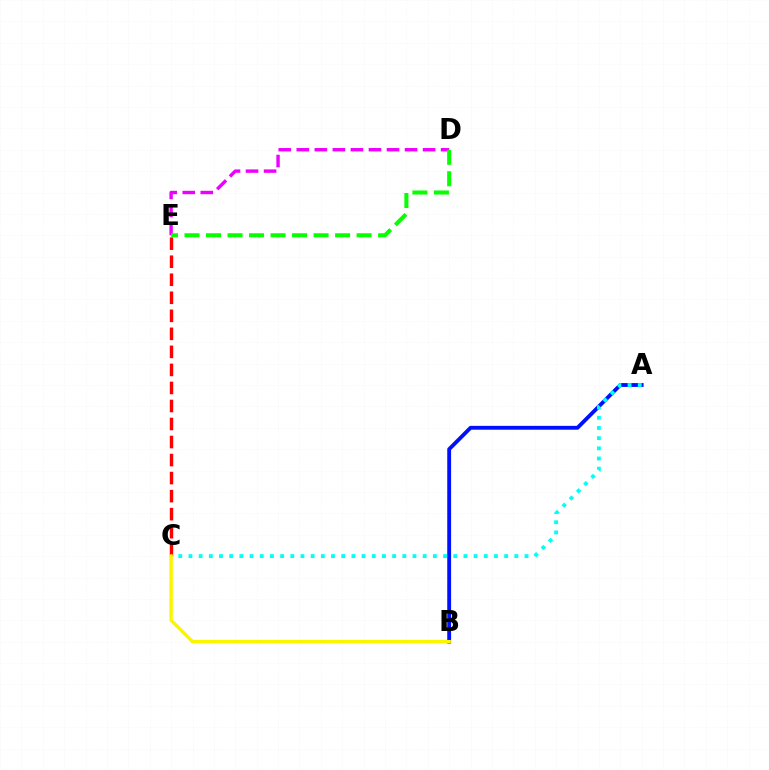{('A', 'B'): [{'color': '#0010ff', 'line_style': 'solid', 'thickness': 2.77}], ('C', 'E'): [{'color': '#ff0000', 'line_style': 'dashed', 'thickness': 2.45}], ('A', 'C'): [{'color': '#00fff6', 'line_style': 'dotted', 'thickness': 2.77}], ('D', 'E'): [{'color': '#ee00ff', 'line_style': 'dashed', 'thickness': 2.45}, {'color': '#08ff00', 'line_style': 'dashed', 'thickness': 2.92}], ('B', 'C'): [{'color': '#fcf500', 'line_style': 'solid', 'thickness': 2.48}]}